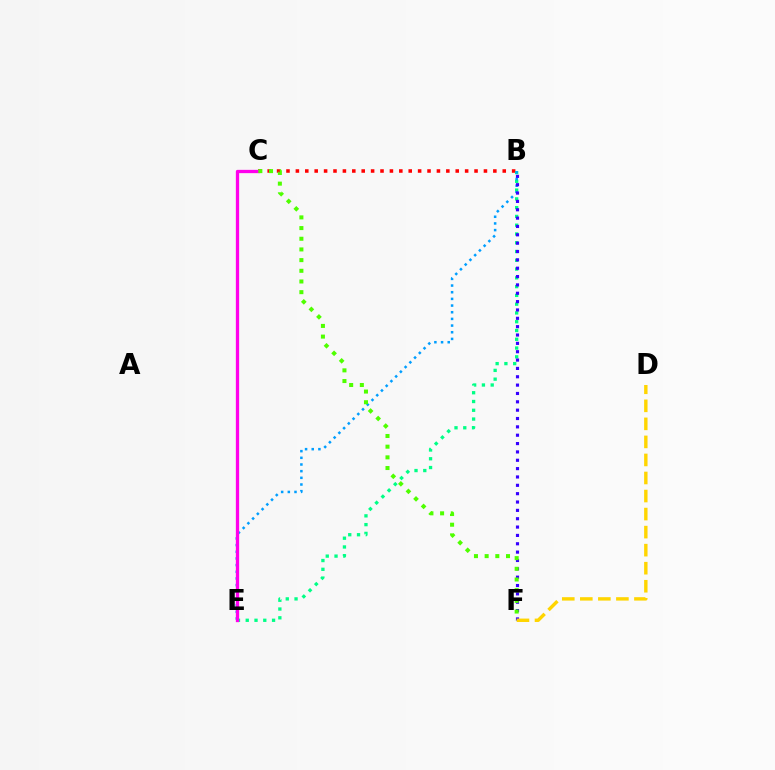{('B', 'C'): [{'color': '#ff0000', 'line_style': 'dotted', 'thickness': 2.55}], ('B', 'E'): [{'color': '#00ff86', 'line_style': 'dotted', 'thickness': 2.38}, {'color': '#009eff', 'line_style': 'dotted', 'thickness': 1.81}], ('C', 'E'): [{'color': '#ff00ed', 'line_style': 'solid', 'thickness': 2.38}], ('B', 'F'): [{'color': '#3700ff', 'line_style': 'dotted', 'thickness': 2.27}], ('C', 'F'): [{'color': '#4fff00', 'line_style': 'dotted', 'thickness': 2.9}], ('D', 'F'): [{'color': '#ffd500', 'line_style': 'dashed', 'thickness': 2.45}]}